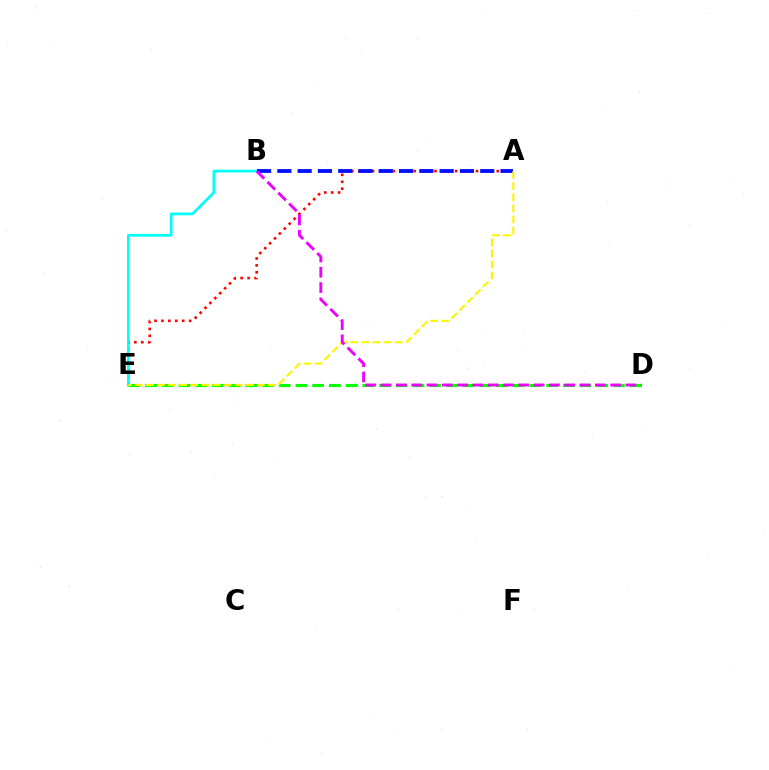{('A', 'E'): [{'color': '#ff0000', 'line_style': 'dotted', 'thickness': 1.88}, {'color': '#fcf500', 'line_style': 'dashed', 'thickness': 1.51}], ('B', 'E'): [{'color': '#00fff6', 'line_style': 'solid', 'thickness': 1.97}], ('D', 'E'): [{'color': '#08ff00', 'line_style': 'dashed', 'thickness': 2.27}], ('A', 'B'): [{'color': '#0010ff', 'line_style': 'dashed', 'thickness': 2.76}], ('B', 'D'): [{'color': '#ee00ff', 'line_style': 'dashed', 'thickness': 2.08}]}